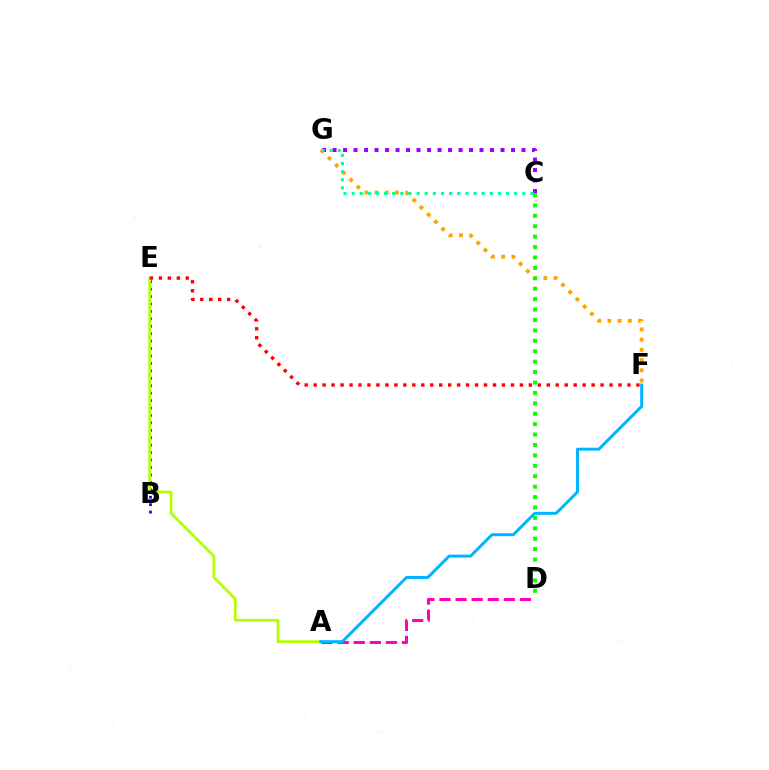{('F', 'G'): [{'color': '#ffa500', 'line_style': 'dotted', 'thickness': 2.78}], ('C', 'G'): [{'color': '#9b00ff', 'line_style': 'dotted', 'thickness': 2.85}, {'color': '#00ff9d', 'line_style': 'dotted', 'thickness': 2.21}], ('B', 'E'): [{'color': '#0010ff', 'line_style': 'dotted', 'thickness': 2.02}], ('C', 'D'): [{'color': '#08ff00', 'line_style': 'dotted', 'thickness': 2.83}], ('A', 'E'): [{'color': '#b3ff00', 'line_style': 'solid', 'thickness': 1.97}], ('A', 'D'): [{'color': '#ff00bd', 'line_style': 'dashed', 'thickness': 2.19}], ('A', 'F'): [{'color': '#00b5ff', 'line_style': 'solid', 'thickness': 2.13}], ('E', 'F'): [{'color': '#ff0000', 'line_style': 'dotted', 'thickness': 2.44}]}